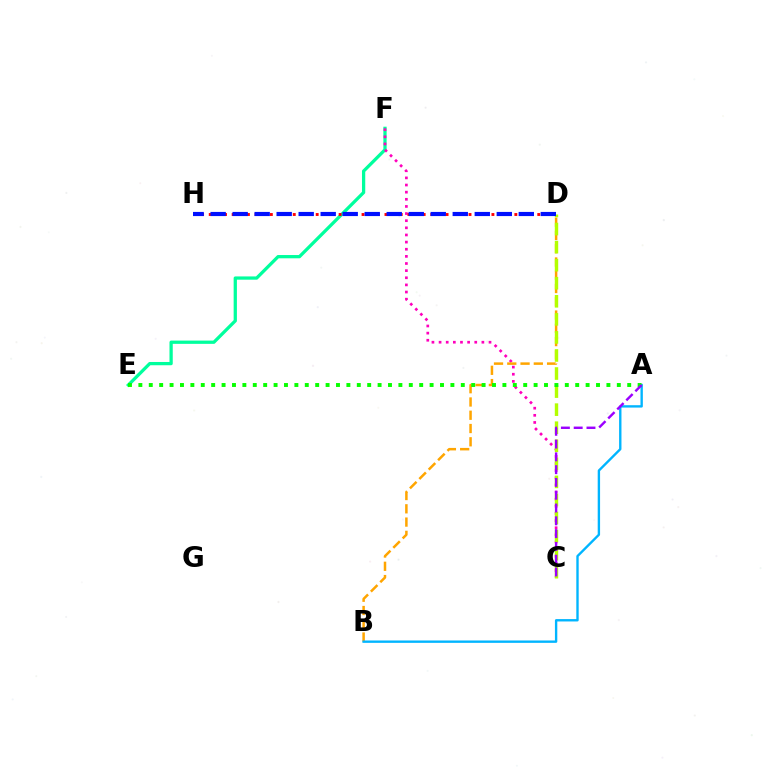{('E', 'F'): [{'color': '#00ff9d', 'line_style': 'solid', 'thickness': 2.35}], ('C', 'F'): [{'color': '#ff00bd', 'line_style': 'dotted', 'thickness': 1.94}], ('B', 'D'): [{'color': '#ffa500', 'line_style': 'dashed', 'thickness': 1.8}], ('A', 'B'): [{'color': '#00b5ff', 'line_style': 'solid', 'thickness': 1.71}], ('C', 'D'): [{'color': '#b3ff00', 'line_style': 'dashed', 'thickness': 2.45}], ('A', 'E'): [{'color': '#08ff00', 'line_style': 'dotted', 'thickness': 2.83}], ('D', 'H'): [{'color': '#ff0000', 'line_style': 'dotted', 'thickness': 2.08}, {'color': '#0010ff', 'line_style': 'dashed', 'thickness': 2.99}], ('A', 'C'): [{'color': '#9b00ff', 'line_style': 'dashed', 'thickness': 1.74}]}